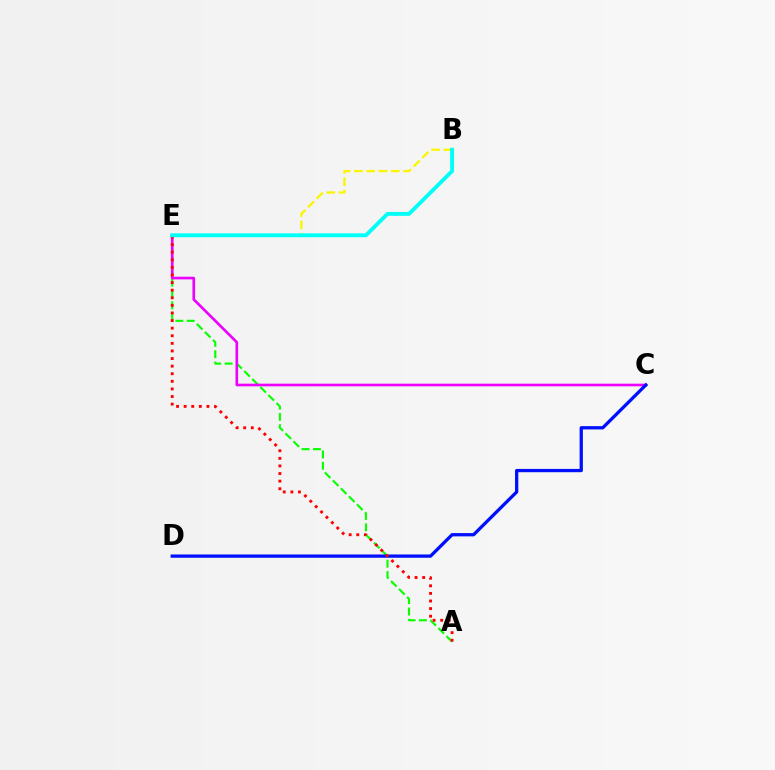{('A', 'E'): [{'color': '#08ff00', 'line_style': 'dashed', 'thickness': 1.54}, {'color': '#ff0000', 'line_style': 'dotted', 'thickness': 2.06}], ('C', 'E'): [{'color': '#ee00ff', 'line_style': 'solid', 'thickness': 1.91}], ('C', 'D'): [{'color': '#0010ff', 'line_style': 'solid', 'thickness': 2.36}], ('B', 'E'): [{'color': '#fcf500', 'line_style': 'dashed', 'thickness': 1.67}, {'color': '#00fff6', 'line_style': 'solid', 'thickness': 2.8}]}